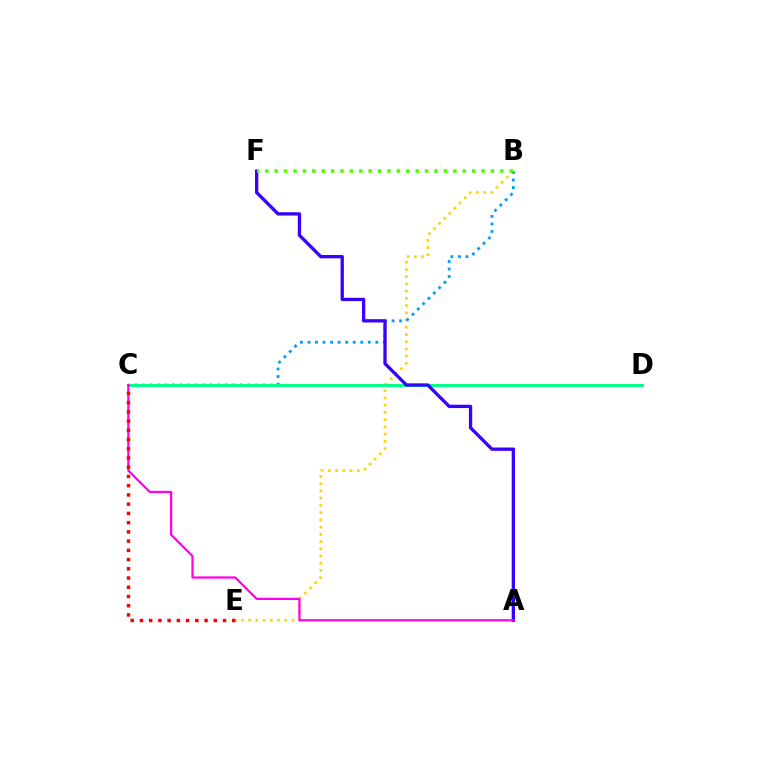{('B', 'E'): [{'color': '#ffd500', 'line_style': 'dotted', 'thickness': 1.96}], ('B', 'C'): [{'color': '#009eff', 'line_style': 'dotted', 'thickness': 2.05}], ('C', 'D'): [{'color': '#00ff86', 'line_style': 'solid', 'thickness': 2.11}], ('A', 'F'): [{'color': '#3700ff', 'line_style': 'solid', 'thickness': 2.38}], ('A', 'C'): [{'color': '#ff00ed', 'line_style': 'solid', 'thickness': 1.61}], ('B', 'F'): [{'color': '#4fff00', 'line_style': 'dotted', 'thickness': 2.55}], ('C', 'E'): [{'color': '#ff0000', 'line_style': 'dotted', 'thickness': 2.51}]}